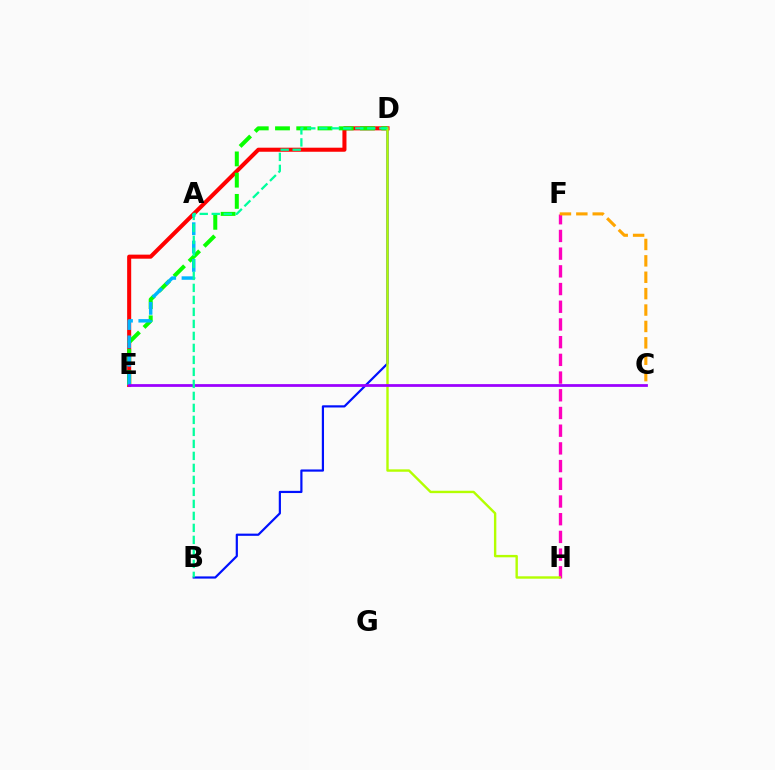{('F', 'H'): [{'color': '#ff00bd', 'line_style': 'dashed', 'thickness': 2.41}], ('B', 'D'): [{'color': '#0010ff', 'line_style': 'solid', 'thickness': 1.58}, {'color': '#00ff9d', 'line_style': 'dashed', 'thickness': 1.63}], ('D', 'E'): [{'color': '#ff0000', 'line_style': 'solid', 'thickness': 2.92}, {'color': '#08ff00', 'line_style': 'dashed', 'thickness': 2.88}], ('A', 'E'): [{'color': '#00b5ff', 'line_style': 'dashed', 'thickness': 2.49}], ('C', 'F'): [{'color': '#ffa500', 'line_style': 'dashed', 'thickness': 2.23}], ('D', 'H'): [{'color': '#b3ff00', 'line_style': 'solid', 'thickness': 1.73}], ('C', 'E'): [{'color': '#9b00ff', 'line_style': 'solid', 'thickness': 1.99}]}